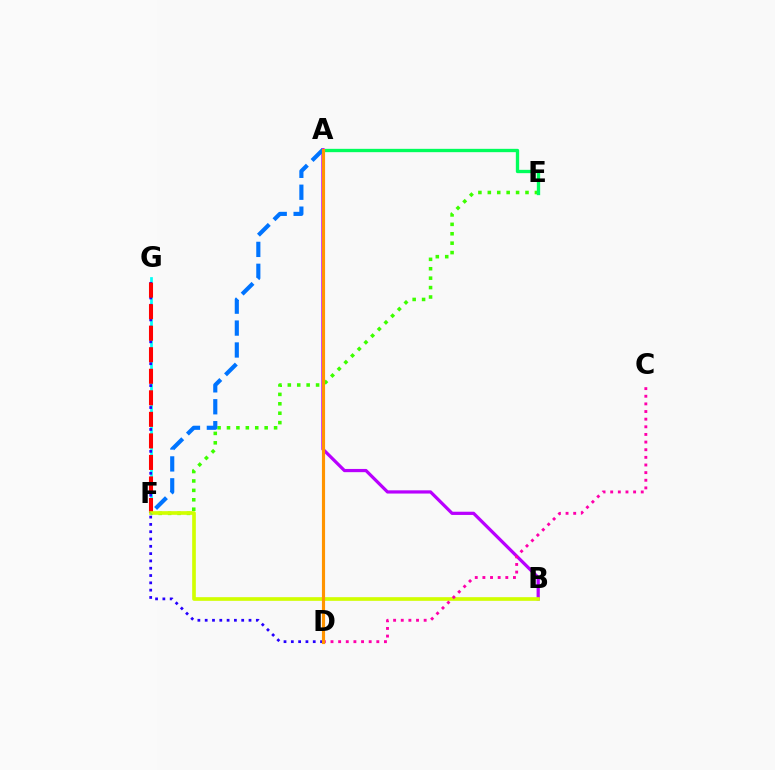{('E', 'F'): [{'color': '#3dff00', 'line_style': 'dotted', 'thickness': 2.56}], ('F', 'G'): [{'color': '#00fff6', 'line_style': 'solid', 'thickness': 1.96}, {'color': '#ff0000', 'line_style': 'dashed', 'thickness': 2.93}], ('D', 'G'): [{'color': '#2500ff', 'line_style': 'dotted', 'thickness': 1.98}], ('A', 'E'): [{'color': '#00ff5c', 'line_style': 'solid', 'thickness': 2.4}], ('A', 'B'): [{'color': '#b900ff', 'line_style': 'solid', 'thickness': 2.32}], ('B', 'F'): [{'color': '#d1ff00', 'line_style': 'solid', 'thickness': 2.63}], ('A', 'F'): [{'color': '#0074ff', 'line_style': 'dashed', 'thickness': 2.98}], ('C', 'D'): [{'color': '#ff00ac', 'line_style': 'dotted', 'thickness': 2.07}], ('A', 'D'): [{'color': '#ff9400', 'line_style': 'solid', 'thickness': 2.27}]}